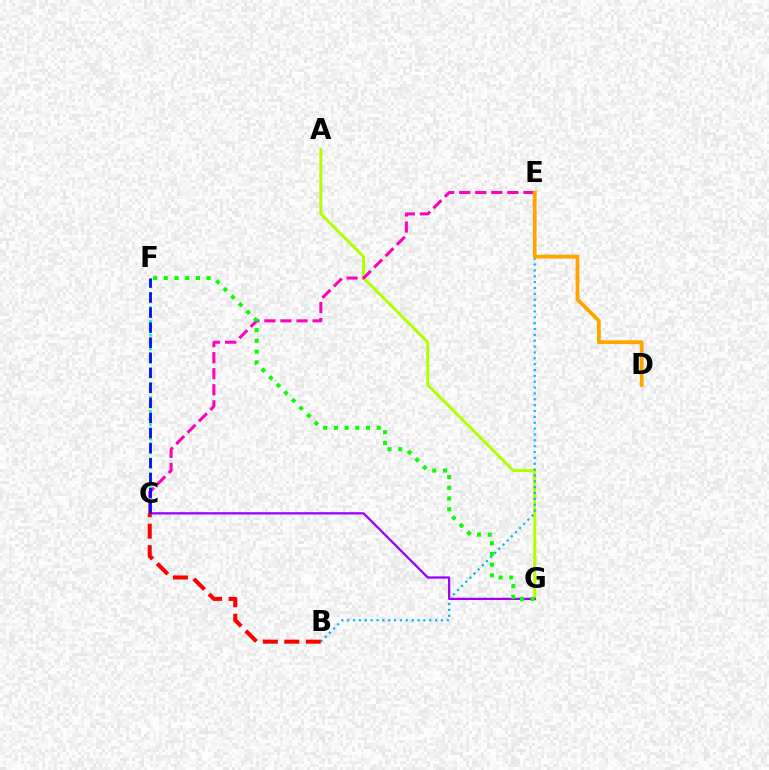{('A', 'G'): [{'color': '#b3ff00', 'line_style': 'solid', 'thickness': 2.15}], ('C', 'F'): [{'color': '#00ff9d', 'line_style': 'dotted', 'thickness': 1.88}, {'color': '#0010ff', 'line_style': 'dashed', 'thickness': 2.04}], ('B', 'E'): [{'color': '#00b5ff', 'line_style': 'dotted', 'thickness': 1.59}], ('C', 'G'): [{'color': '#9b00ff', 'line_style': 'solid', 'thickness': 1.63}], ('C', 'E'): [{'color': '#ff00bd', 'line_style': 'dashed', 'thickness': 2.18}], ('F', 'G'): [{'color': '#08ff00', 'line_style': 'dotted', 'thickness': 2.91}], ('B', 'C'): [{'color': '#ff0000', 'line_style': 'dashed', 'thickness': 2.92}], ('D', 'E'): [{'color': '#ffa500', 'line_style': 'solid', 'thickness': 2.73}]}